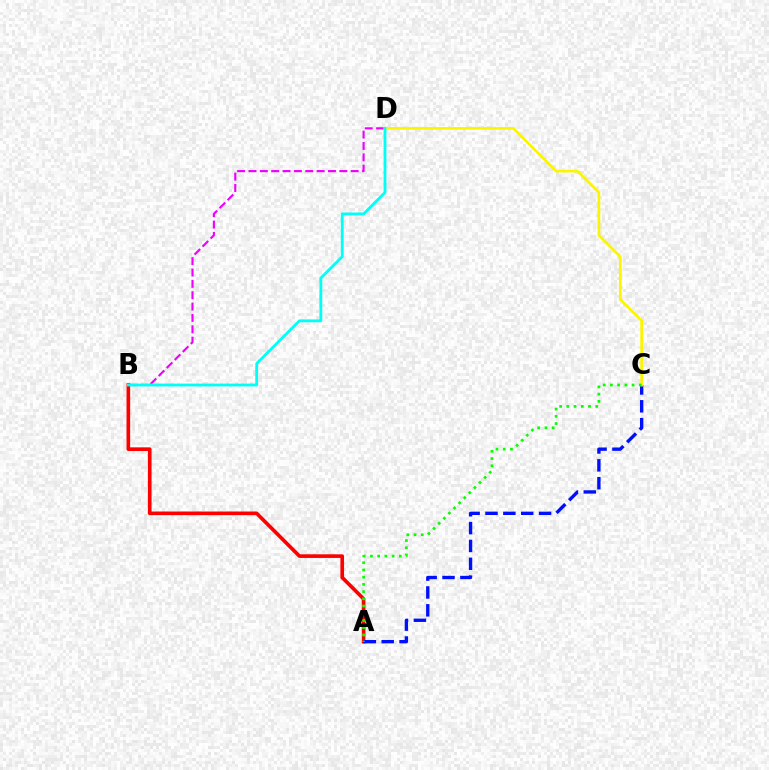{('A', 'B'): [{'color': '#ff0000', 'line_style': 'solid', 'thickness': 2.63}], ('A', 'C'): [{'color': '#0010ff', 'line_style': 'dashed', 'thickness': 2.43}, {'color': '#08ff00', 'line_style': 'dotted', 'thickness': 1.96}], ('B', 'D'): [{'color': '#ee00ff', 'line_style': 'dashed', 'thickness': 1.54}, {'color': '#00fff6', 'line_style': 'solid', 'thickness': 2.03}], ('C', 'D'): [{'color': '#fcf500', 'line_style': 'solid', 'thickness': 1.96}]}